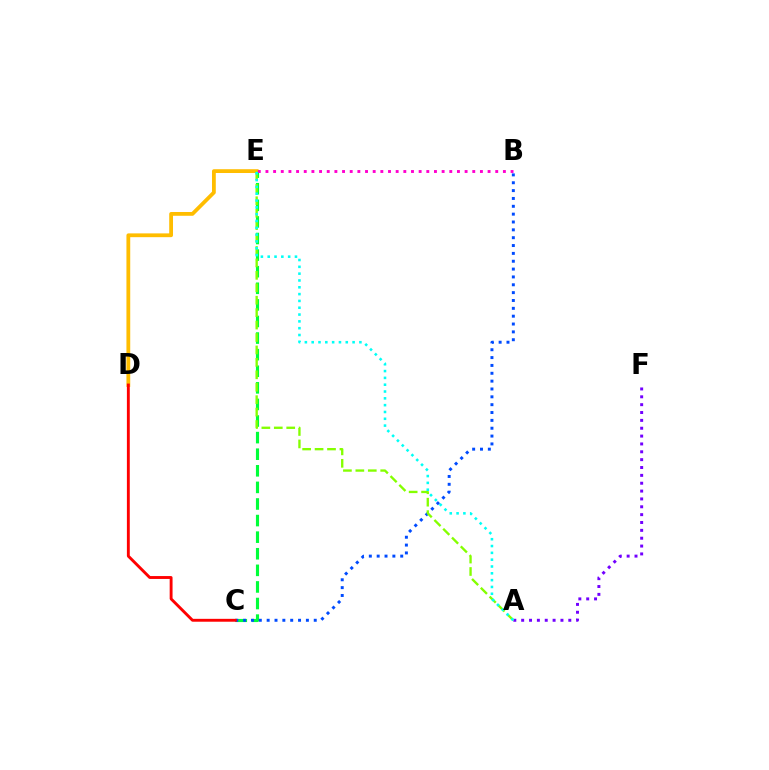{('C', 'E'): [{'color': '#00ff39', 'line_style': 'dashed', 'thickness': 2.25}], ('B', 'C'): [{'color': '#004bff', 'line_style': 'dotted', 'thickness': 2.13}], ('D', 'E'): [{'color': '#ffbd00', 'line_style': 'solid', 'thickness': 2.73}], ('B', 'E'): [{'color': '#ff00cf', 'line_style': 'dotted', 'thickness': 2.08}], ('C', 'D'): [{'color': '#ff0000', 'line_style': 'solid', 'thickness': 2.08}], ('A', 'F'): [{'color': '#7200ff', 'line_style': 'dotted', 'thickness': 2.13}], ('A', 'E'): [{'color': '#84ff00', 'line_style': 'dashed', 'thickness': 1.69}, {'color': '#00fff6', 'line_style': 'dotted', 'thickness': 1.85}]}